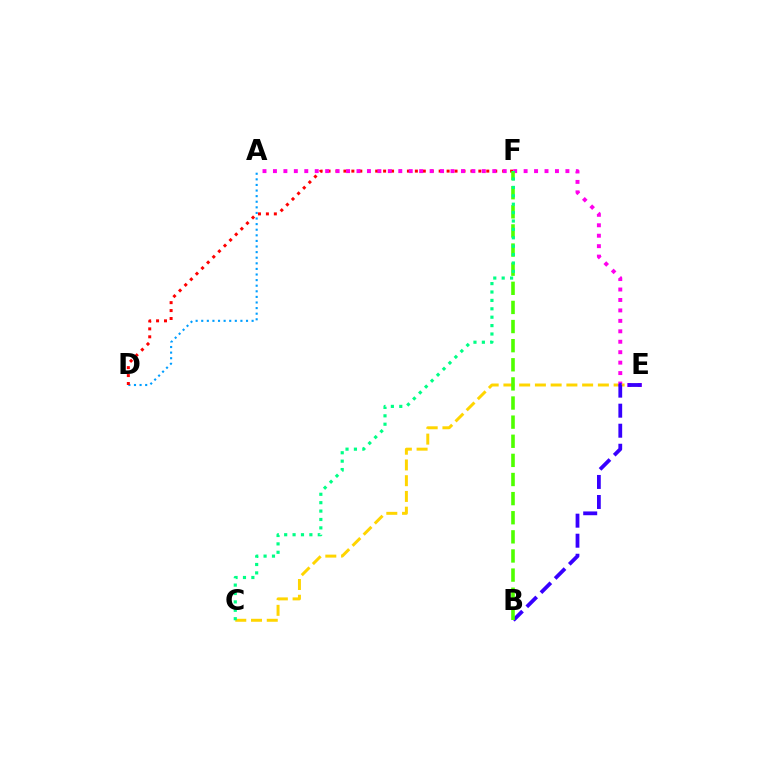{('A', 'D'): [{'color': '#009eff', 'line_style': 'dotted', 'thickness': 1.52}], ('D', 'F'): [{'color': '#ff0000', 'line_style': 'dotted', 'thickness': 2.16}], ('C', 'E'): [{'color': '#ffd500', 'line_style': 'dashed', 'thickness': 2.14}], ('A', 'E'): [{'color': '#ff00ed', 'line_style': 'dotted', 'thickness': 2.84}], ('B', 'E'): [{'color': '#3700ff', 'line_style': 'dashed', 'thickness': 2.72}], ('B', 'F'): [{'color': '#4fff00', 'line_style': 'dashed', 'thickness': 2.6}], ('C', 'F'): [{'color': '#00ff86', 'line_style': 'dotted', 'thickness': 2.28}]}